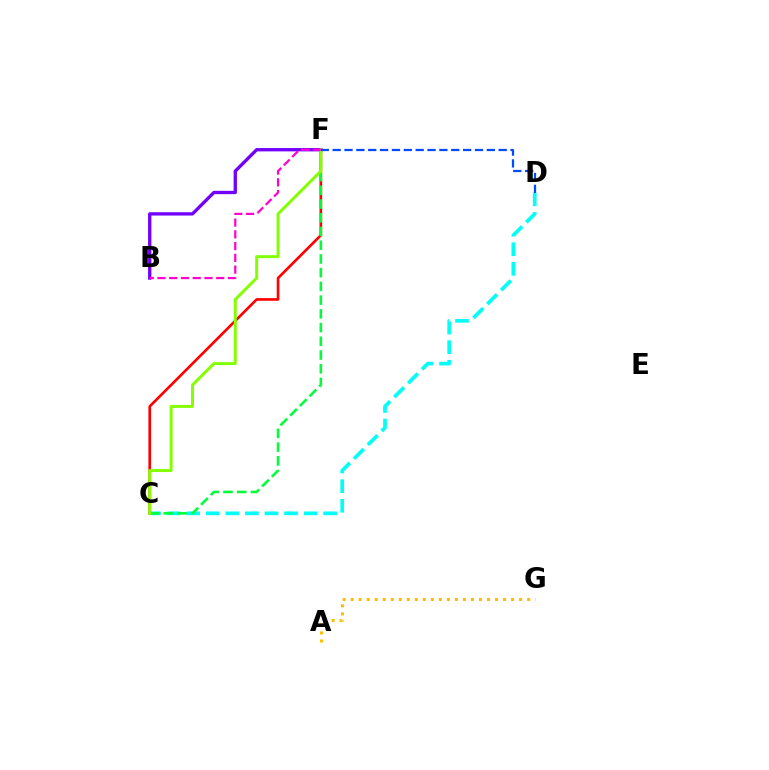{('C', 'F'): [{'color': '#ff0000', 'line_style': 'solid', 'thickness': 1.92}, {'color': '#00ff39', 'line_style': 'dashed', 'thickness': 1.86}, {'color': '#84ff00', 'line_style': 'solid', 'thickness': 2.14}], ('C', 'D'): [{'color': '#00fff6', 'line_style': 'dashed', 'thickness': 2.66}], ('A', 'G'): [{'color': '#ffbd00', 'line_style': 'dotted', 'thickness': 2.18}], ('B', 'F'): [{'color': '#7200ff', 'line_style': 'solid', 'thickness': 2.39}, {'color': '#ff00cf', 'line_style': 'dashed', 'thickness': 1.6}], ('D', 'F'): [{'color': '#004bff', 'line_style': 'dashed', 'thickness': 1.61}]}